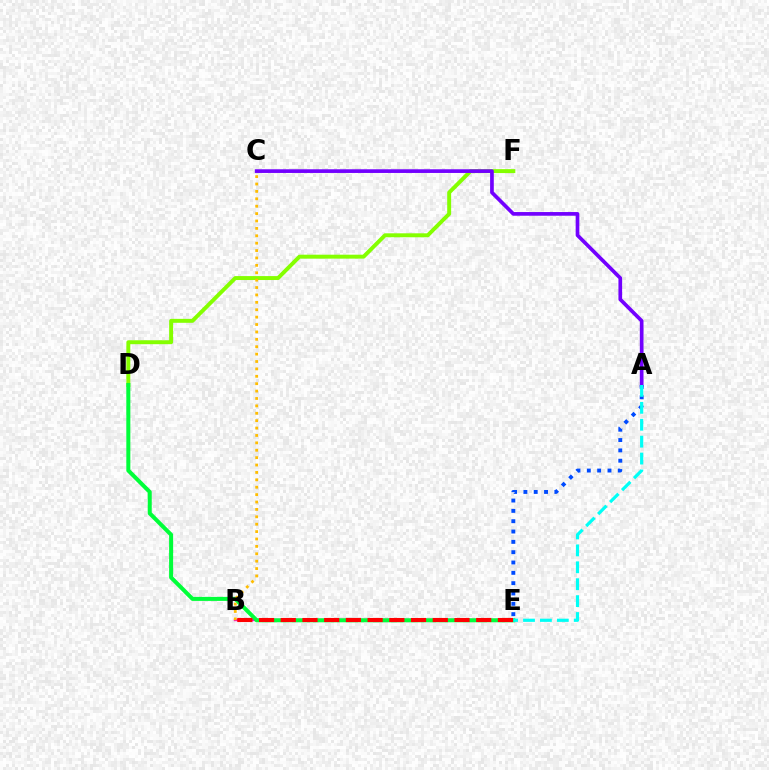{('D', 'F'): [{'color': '#84ff00', 'line_style': 'solid', 'thickness': 2.84}], ('B', 'E'): [{'color': '#ff00cf', 'line_style': 'solid', 'thickness': 1.71}, {'color': '#ff0000', 'line_style': 'dashed', 'thickness': 2.95}], ('A', 'C'): [{'color': '#7200ff', 'line_style': 'solid', 'thickness': 2.65}], ('D', 'E'): [{'color': '#00ff39', 'line_style': 'solid', 'thickness': 2.89}], ('A', 'E'): [{'color': '#004bff', 'line_style': 'dotted', 'thickness': 2.81}, {'color': '#00fff6', 'line_style': 'dashed', 'thickness': 2.3}], ('B', 'C'): [{'color': '#ffbd00', 'line_style': 'dotted', 'thickness': 2.01}]}